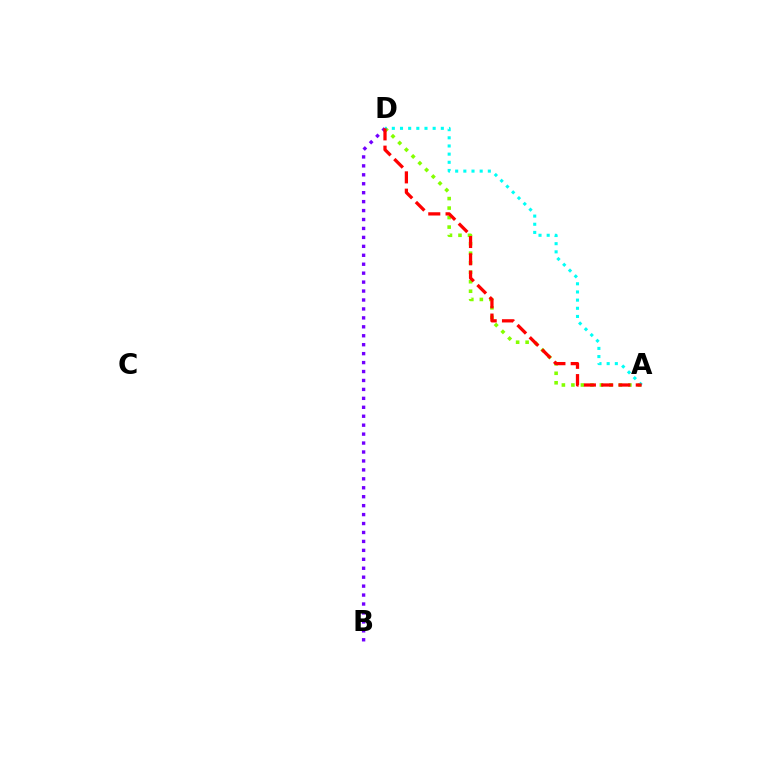{('B', 'D'): [{'color': '#7200ff', 'line_style': 'dotted', 'thickness': 2.43}], ('A', 'D'): [{'color': '#84ff00', 'line_style': 'dotted', 'thickness': 2.58}, {'color': '#00fff6', 'line_style': 'dotted', 'thickness': 2.22}, {'color': '#ff0000', 'line_style': 'dashed', 'thickness': 2.35}]}